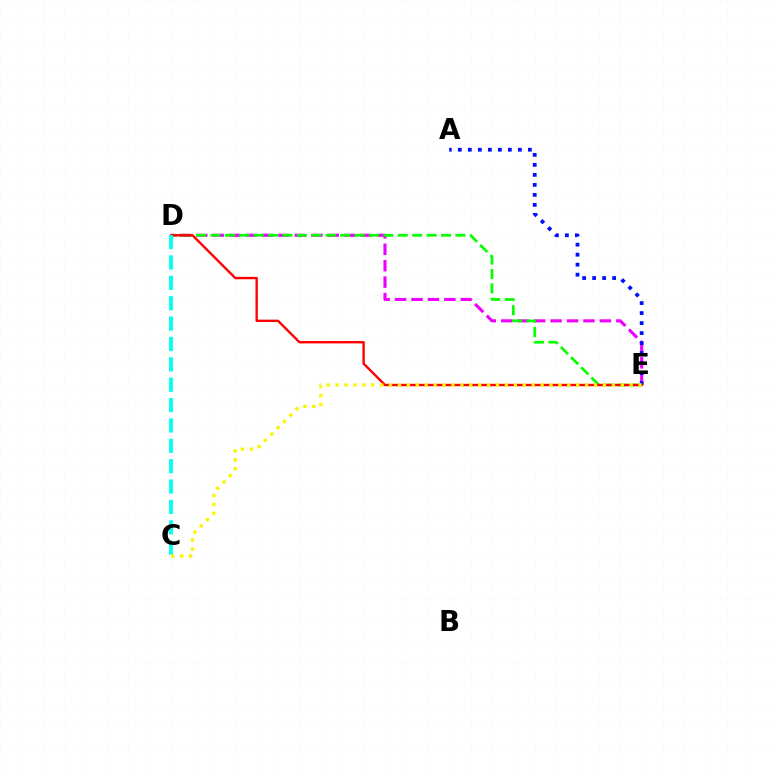{('D', 'E'): [{'color': '#ee00ff', 'line_style': 'dashed', 'thickness': 2.23}, {'color': '#08ff00', 'line_style': 'dashed', 'thickness': 1.96}, {'color': '#ff0000', 'line_style': 'solid', 'thickness': 1.72}], ('A', 'E'): [{'color': '#0010ff', 'line_style': 'dotted', 'thickness': 2.72}], ('C', 'D'): [{'color': '#00fff6', 'line_style': 'dashed', 'thickness': 2.77}], ('C', 'E'): [{'color': '#fcf500', 'line_style': 'dotted', 'thickness': 2.42}]}